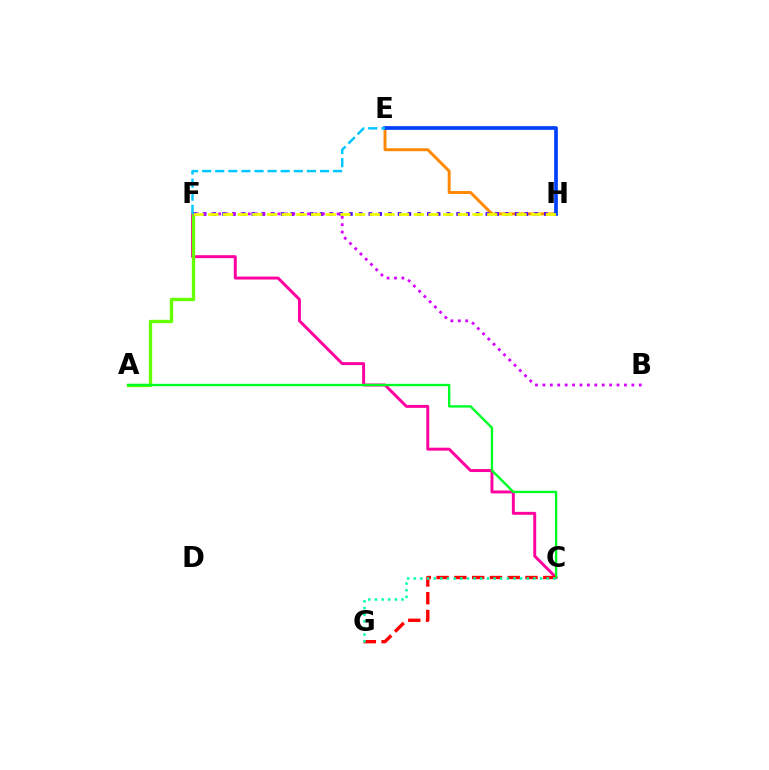{('C', 'F'): [{'color': '#ff00a0', 'line_style': 'solid', 'thickness': 2.12}], ('A', 'F'): [{'color': '#66ff00', 'line_style': 'solid', 'thickness': 2.41}], ('E', 'H'): [{'color': '#ff8800', 'line_style': 'solid', 'thickness': 2.11}, {'color': '#003fff', 'line_style': 'solid', 'thickness': 2.65}], ('F', 'H'): [{'color': '#4f00ff', 'line_style': 'dotted', 'thickness': 2.65}, {'color': '#eeff00', 'line_style': 'dashed', 'thickness': 1.99}], ('A', 'C'): [{'color': '#00ff27', 'line_style': 'solid', 'thickness': 1.72}], ('B', 'F'): [{'color': '#d600ff', 'line_style': 'dotted', 'thickness': 2.01}], ('C', 'G'): [{'color': '#ff0000', 'line_style': 'dashed', 'thickness': 2.41}, {'color': '#00ffaf', 'line_style': 'dotted', 'thickness': 1.81}], ('E', 'F'): [{'color': '#00c7ff', 'line_style': 'dashed', 'thickness': 1.78}]}